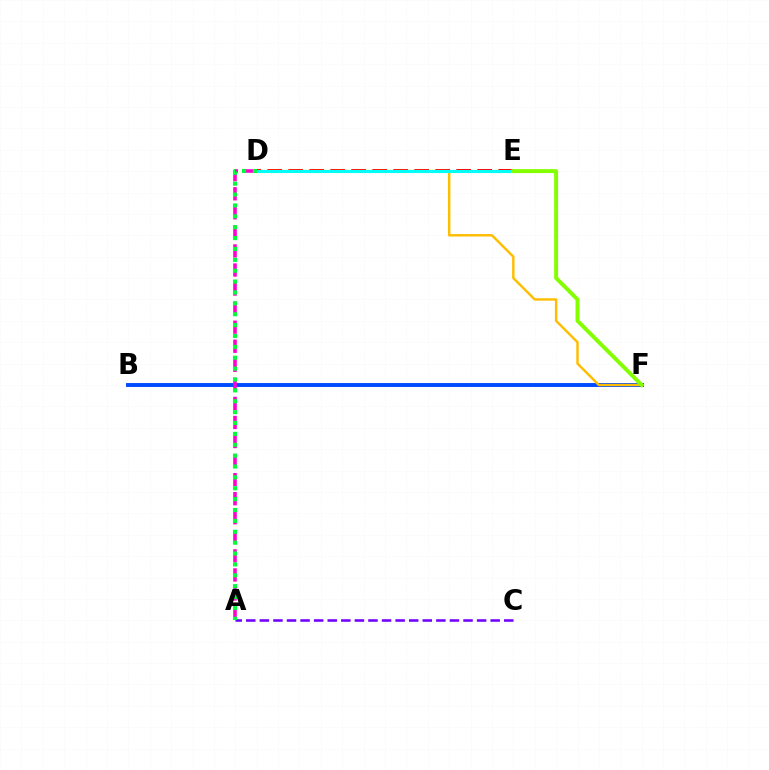{('D', 'E'): [{'color': '#ff0000', 'line_style': 'dashed', 'thickness': 2.85}, {'color': '#00fff6', 'line_style': 'solid', 'thickness': 2.22}], ('B', 'F'): [{'color': '#004bff', 'line_style': 'solid', 'thickness': 2.81}], ('A', 'C'): [{'color': '#7200ff', 'line_style': 'dashed', 'thickness': 1.84}], ('A', 'D'): [{'color': '#ff00cf', 'line_style': 'dashed', 'thickness': 2.59}, {'color': '#00ff39', 'line_style': 'dotted', 'thickness': 2.96}], ('D', 'F'): [{'color': '#ffbd00', 'line_style': 'solid', 'thickness': 1.75}], ('E', 'F'): [{'color': '#84ff00', 'line_style': 'solid', 'thickness': 2.85}]}